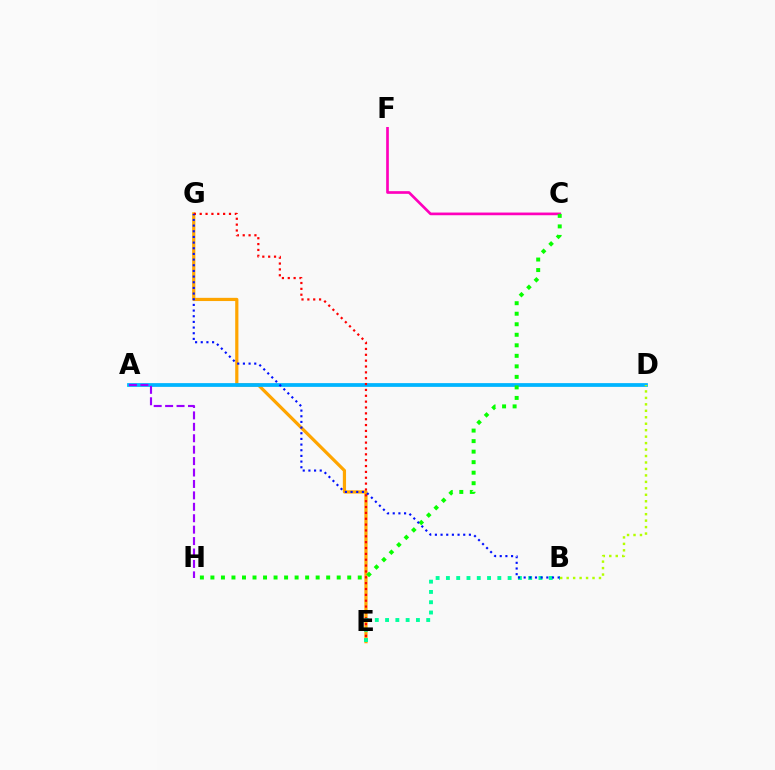{('E', 'G'): [{'color': '#ffa500', 'line_style': 'solid', 'thickness': 2.31}, {'color': '#ff0000', 'line_style': 'dotted', 'thickness': 1.59}], ('C', 'F'): [{'color': '#ff00bd', 'line_style': 'solid', 'thickness': 1.93}], ('A', 'D'): [{'color': '#00b5ff', 'line_style': 'solid', 'thickness': 2.7}], ('B', 'D'): [{'color': '#b3ff00', 'line_style': 'dotted', 'thickness': 1.76}], ('B', 'E'): [{'color': '#00ff9d', 'line_style': 'dotted', 'thickness': 2.79}], ('C', 'H'): [{'color': '#08ff00', 'line_style': 'dotted', 'thickness': 2.86}], ('A', 'H'): [{'color': '#9b00ff', 'line_style': 'dashed', 'thickness': 1.55}], ('B', 'G'): [{'color': '#0010ff', 'line_style': 'dotted', 'thickness': 1.54}]}